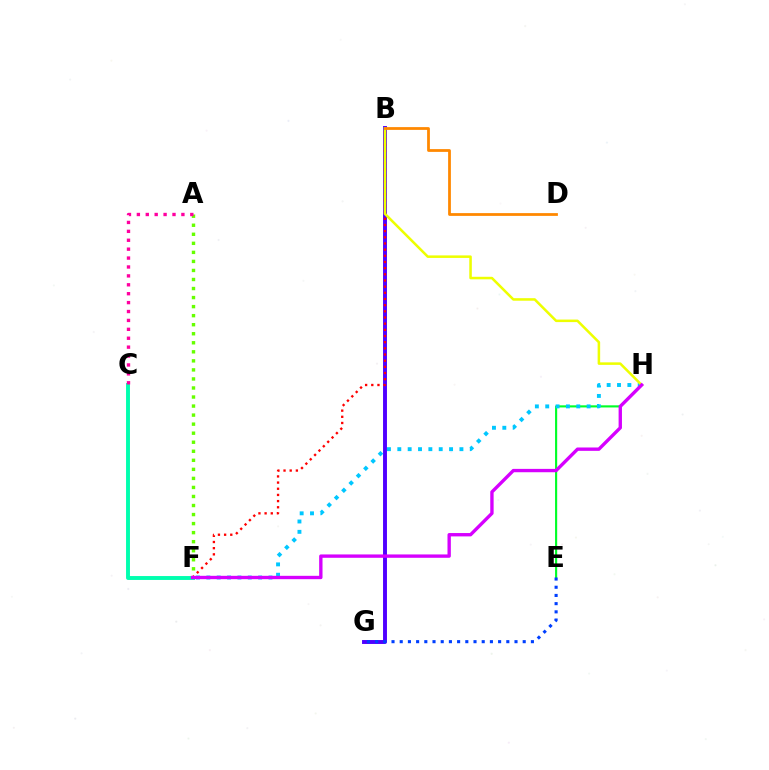{('A', 'F'): [{'color': '#66ff00', 'line_style': 'dotted', 'thickness': 2.46}], ('B', 'G'): [{'color': '#4f00ff', 'line_style': 'solid', 'thickness': 2.82}], ('E', 'H'): [{'color': '#00ff27', 'line_style': 'solid', 'thickness': 1.54}], ('E', 'G'): [{'color': '#003fff', 'line_style': 'dotted', 'thickness': 2.23}], ('C', 'F'): [{'color': '#00ffaf', 'line_style': 'solid', 'thickness': 2.81}], ('F', 'H'): [{'color': '#00c7ff', 'line_style': 'dotted', 'thickness': 2.81}, {'color': '#d600ff', 'line_style': 'solid', 'thickness': 2.42}], ('B', 'F'): [{'color': '#ff0000', 'line_style': 'dotted', 'thickness': 1.68}], ('B', 'H'): [{'color': '#eeff00', 'line_style': 'solid', 'thickness': 1.83}], ('A', 'C'): [{'color': '#ff00a0', 'line_style': 'dotted', 'thickness': 2.42}], ('B', 'D'): [{'color': '#ff8800', 'line_style': 'solid', 'thickness': 2.0}]}